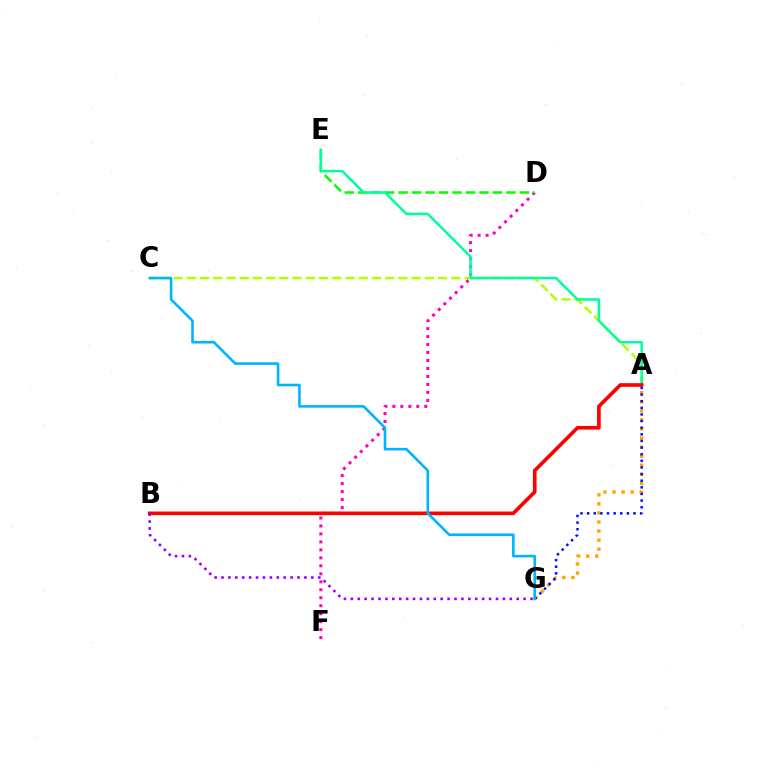{('A', 'C'): [{'color': '#b3ff00', 'line_style': 'dashed', 'thickness': 1.8}], ('D', 'F'): [{'color': '#ff00bd', 'line_style': 'dotted', 'thickness': 2.17}], ('D', 'E'): [{'color': '#08ff00', 'line_style': 'dashed', 'thickness': 1.83}], ('A', 'G'): [{'color': '#ffa500', 'line_style': 'dotted', 'thickness': 2.46}, {'color': '#0010ff', 'line_style': 'dotted', 'thickness': 1.8}], ('A', 'E'): [{'color': '#00ff9d', 'line_style': 'solid', 'thickness': 1.78}], ('A', 'B'): [{'color': '#ff0000', 'line_style': 'solid', 'thickness': 2.63}], ('B', 'G'): [{'color': '#9b00ff', 'line_style': 'dotted', 'thickness': 1.88}], ('C', 'G'): [{'color': '#00b5ff', 'line_style': 'solid', 'thickness': 1.88}]}